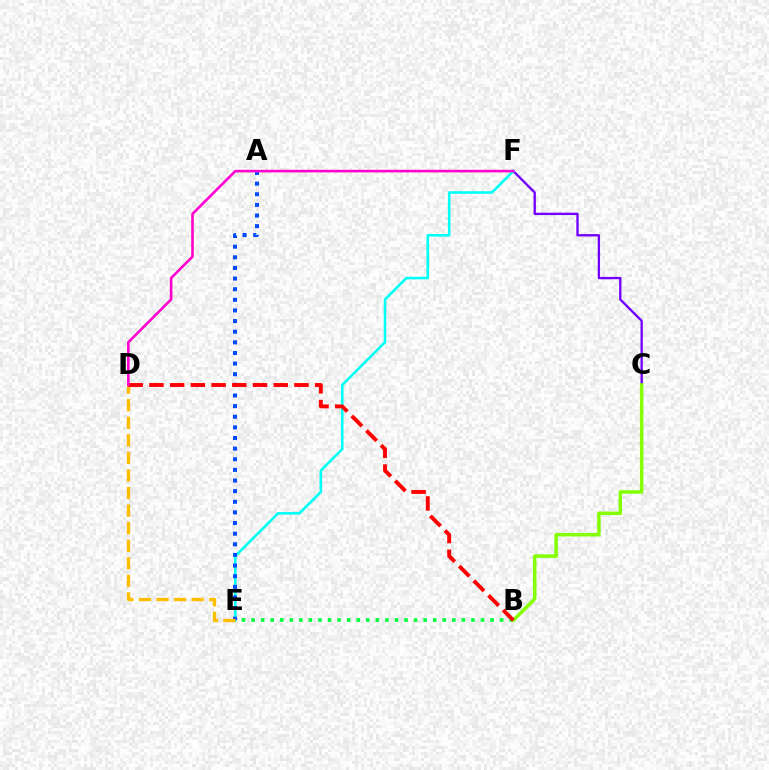{('C', 'F'): [{'color': '#7200ff', 'line_style': 'solid', 'thickness': 1.68}], ('B', 'E'): [{'color': '#00ff39', 'line_style': 'dotted', 'thickness': 2.6}], ('E', 'F'): [{'color': '#00fff6', 'line_style': 'solid', 'thickness': 1.87}], ('A', 'E'): [{'color': '#004bff', 'line_style': 'dotted', 'thickness': 2.89}], ('B', 'C'): [{'color': '#84ff00', 'line_style': 'solid', 'thickness': 2.52}], ('D', 'E'): [{'color': '#ffbd00', 'line_style': 'dashed', 'thickness': 2.39}], ('B', 'D'): [{'color': '#ff0000', 'line_style': 'dashed', 'thickness': 2.81}], ('D', 'F'): [{'color': '#ff00cf', 'line_style': 'solid', 'thickness': 1.86}]}